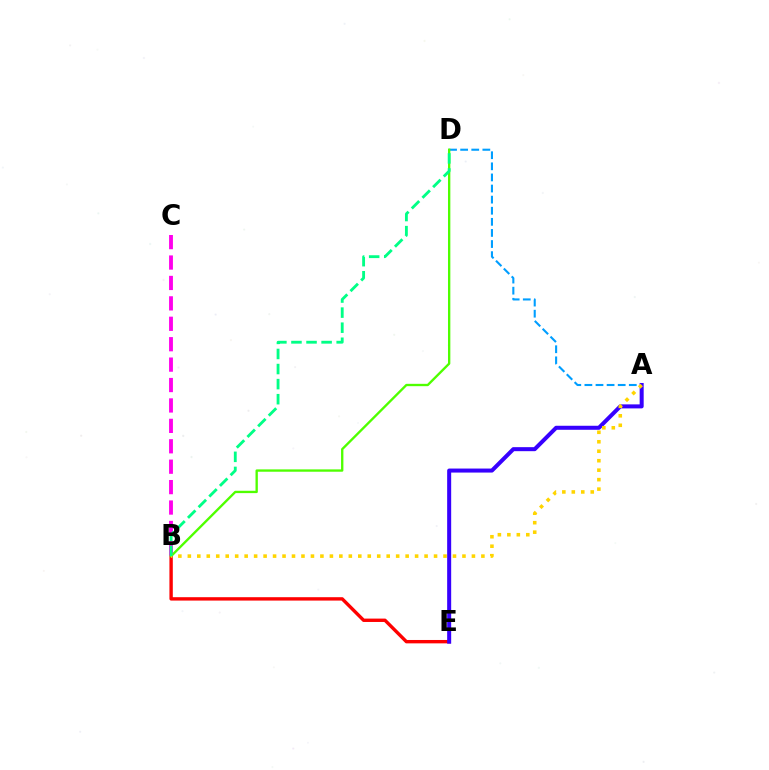{('A', 'D'): [{'color': '#009eff', 'line_style': 'dashed', 'thickness': 1.51}], ('B', 'E'): [{'color': '#ff0000', 'line_style': 'solid', 'thickness': 2.43}], ('B', 'C'): [{'color': '#ff00ed', 'line_style': 'dashed', 'thickness': 2.77}], ('B', 'D'): [{'color': '#4fff00', 'line_style': 'solid', 'thickness': 1.69}, {'color': '#00ff86', 'line_style': 'dashed', 'thickness': 2.05}], ('A', 'E'): [{'color': '#3700ff', 'line_style': 'solid', 'thickness': 2.89}], ('A', 'B'): [{'color': '#ffd500', 'line_style': 'dotted', 'thickness': 2.57}]}